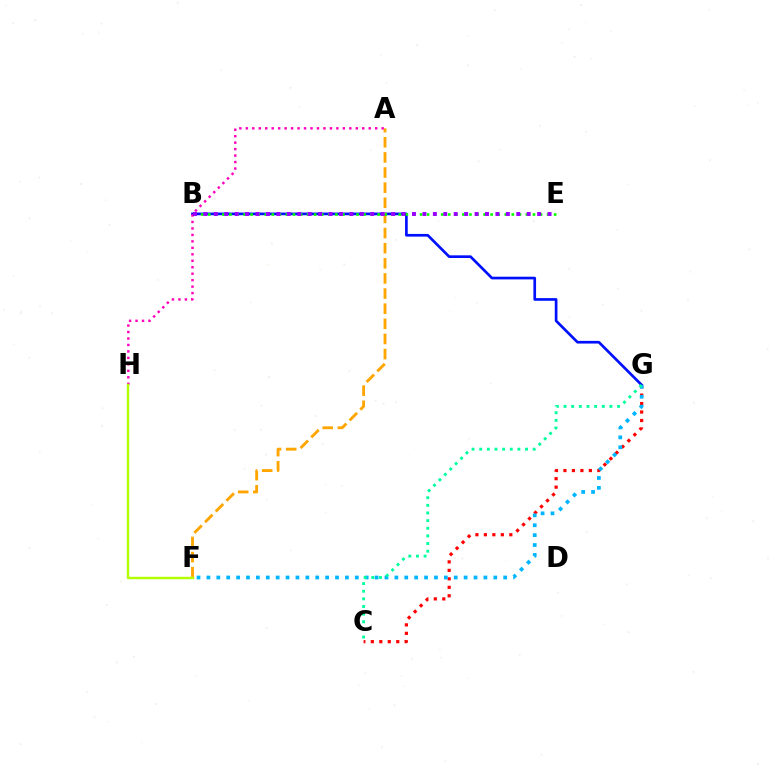{('B', 'G'): [{'color': '#0010ff', 'line_style': 'solid', 'thickness': 1.93}], ('A', 'F'): [{'color': '#ffa500', 'line_style': 'dashed', 'thickness': 2.06}], ('C', 'G'): [{'color': '#ff0000', 'line_style': 'dotted', 'thickness': 2.3}, {'color': '#00ff9d', 'line_style': 'dotted', 'thickness': 2.08}], ('F', 'G'): [{'color': '#00b5ff', 'line_style': 'dotted', 'thickness': 2.69}], ('A', 'H'): [{'color': '#ff00bd', 'line_style': 'dotted', 'thickness': 1.76}], ('B', 'E'): [{'color': '#08ff00', 'line_style': 'dotted', 'thickness': 1.92}, {'color': '#9b00ff', 'line_style': 'dotted', 'thickness': 2.83}], ('F', 'H'): [{'color': '#b3ff00', 'line_style': 'solid', 'thickness': 1.75}]}